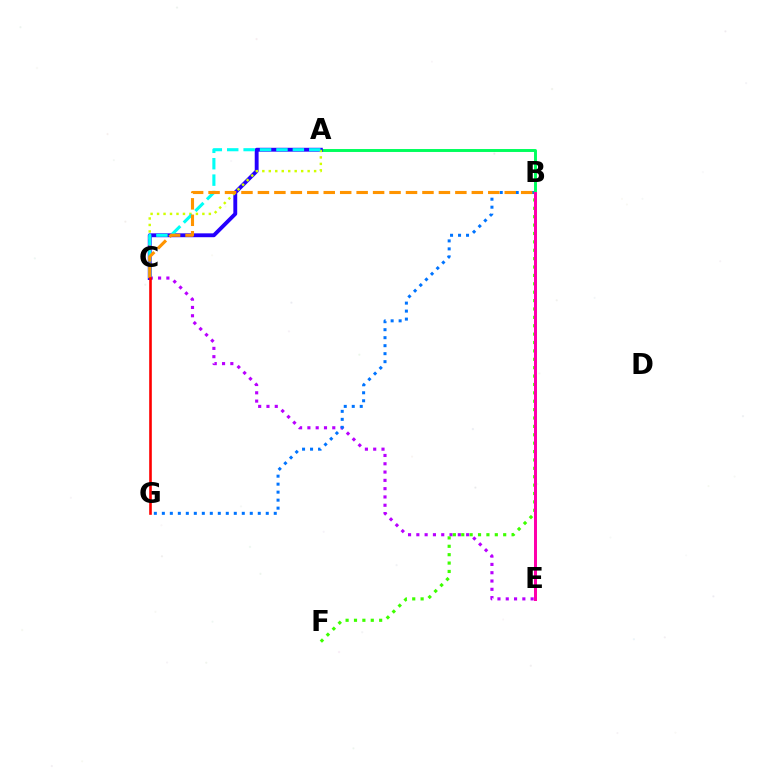{('C', 'E'): [{'color': '#b900ff', 'line_style': 'dotted', 'thickness': 2.25}], ('B', 'G'): [{'color': '#0074ff', 'line_style': 'dotted', 'thickness': 2.17}], ('A', 'B'): [{'color': '#00ff5c', 'line_style': 'solid', 'thickness': 2.11}], ('A', 'C'): [{'color': '#2500ff', 'line_style': 'solid', 'thickness': 2.79}, {'color': '#d1ff00', 'line_style': 'dotted', 'thickness': 1.76}, {'color': '#00fff6', 'line_style': 'dashed', 'thickness': 2.23}], ('B', 'F'): [{'color': '#3dff00', 'line_style': 'dotted', 'thickness': 2.28}], ('B', 'C'): [{'color': '#ff9400', 'line_style': 'dashed', 'thickness': 2.24}], ('C', 'G'): [{'color': '#ff0000', 'line_style': 'solid', 'thickness': 1.88}], ('B', 'E'): [{'color': '#ff00ac', 'line_style': 'solid', 'thickness': 2.15}]}